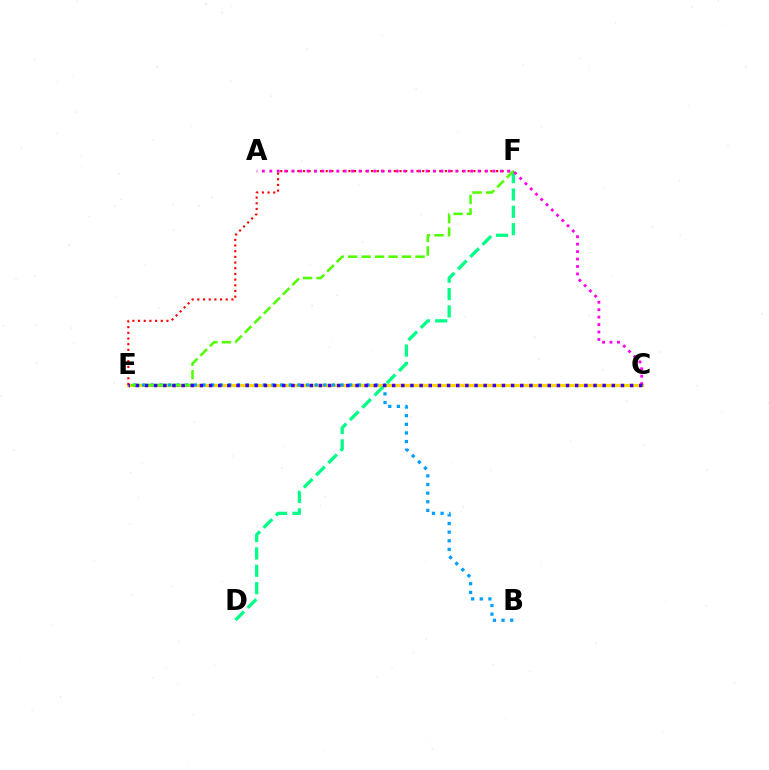{('C', 'E'): [{'color': '#ffd500', 'line_style': 'solid', 'thickness': 2.37}, {'color': '#3700ff', 'line_style': 'dotted', 'thickness': 2.49}], ('D', 'F'): [{'color': '#00ff86', 'line_style': 'dashed', 'thickness': 2.36}], ('B', 'E'): [{'color': '#009eff', 'line_style': 'dotted', 'thickness': 2.35}], ('E', 'F'): [{'color': '#4fff00', 'line_style': 'dashed', 'thickness': 1.83}, {'color': '#ff0000', 'line_style': 'dotted', 'thickness': 1.54}], ('A', 'C'): [{'color': '#ff00ed', 'line_style': 'dotted', 'thickness': 2.02}]}